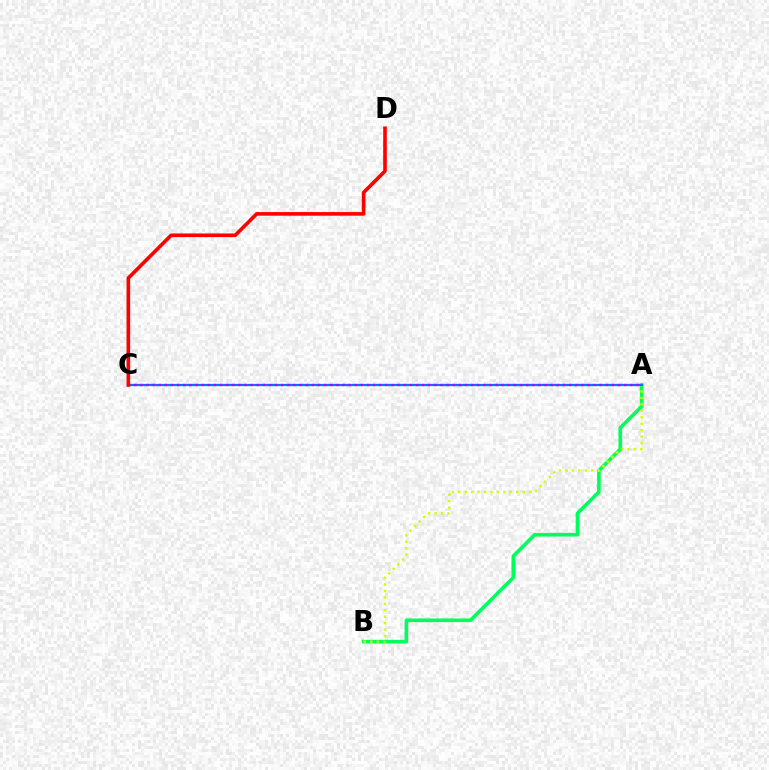{('A', 'B'): [{'color': '#00ff5c', 'line_style': 'solid', 'thickness': 2.61}, {'color': '#d1ff00', 'line_style': 'dotted', 'thickness': 1.75}], ('A', 'C'): [{'color': '#0074ff', 'line_style': 'solid', 'thickness': 1.61}, {'color': '#b900ff', 'line_style': 'dotted', 'thickness': 1.66}], ('C', 'D'): [{'color': '#ff0000', 'line_style': 'solid', 'thickness': 2.61}]}